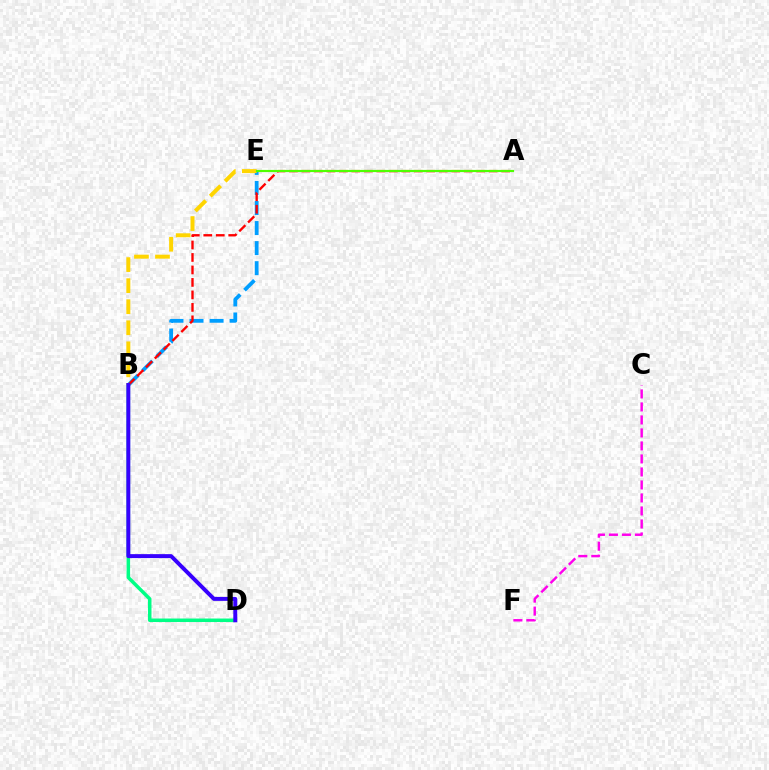{('B', 'E'): [{'color': '#009eff', 'line_style': 'dashed', 'thickness': 2.72}, {'color': '#ffd500', 'line_style': 'dashed', 'thickness': 2.86}], ('B', 'D'): [{'color': '#00ff86', 'line_style': 'solid', 'thickness': 2.52}, {'color': '#3700ff', 'line_style': 'solid', 'thickness': 2.84}], ('C', 'F'): [{'color': '#ff00ed', 'line_style': 'dashed', 'thickness': 1.77}], ('A', 'B'): [{'color': '#ff0000', 'line_style': 'dashed', 'thickness': 1.7}], ('A', 'E'): [{'color': '#4fff00', 'line_style': 'solid', 'thickness': 1.57}]}